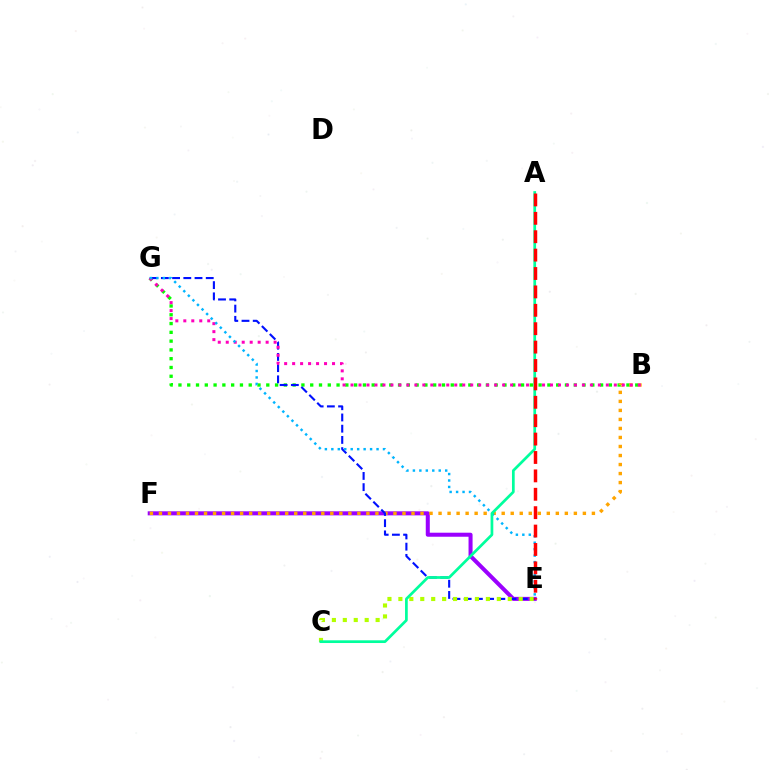{('B', 'G'): [{'color': '#08ff00', 'line_style': 'dotted', 'thickness': 2.39}, {'color': '#ff00bd', 'line_style': 'dotted', 'thickness': 2.17}], ('E', 'F'): [{'color': '#9b00ff', 'line_style': 'solid', 'thickness': 2.9}], ('B', 'F'): [{'color': '#ffa500', 'line_style': 'dotted', 'thickness': 2.45}], ('E', 'G'): [{'color': '#0010ff', 'line_style': 'dashed', 'thickness': 1.52}, {'color': '#00b5ff', 'line_style': 'dotted', 'thickness': 1.75}], ('C', 'E'): [{'color': '#b3ff00', 'line_style': 'dotted', 'thickness': 2.97}], ('A', 'C'): [{'color': '#00ff9d', 'line_style': 'solid', 'thickness': 1.96}], ('A', 'E'): [{'color': '#ff0000', 'line_style': 'dashed', 'thickness': 2.5}]}